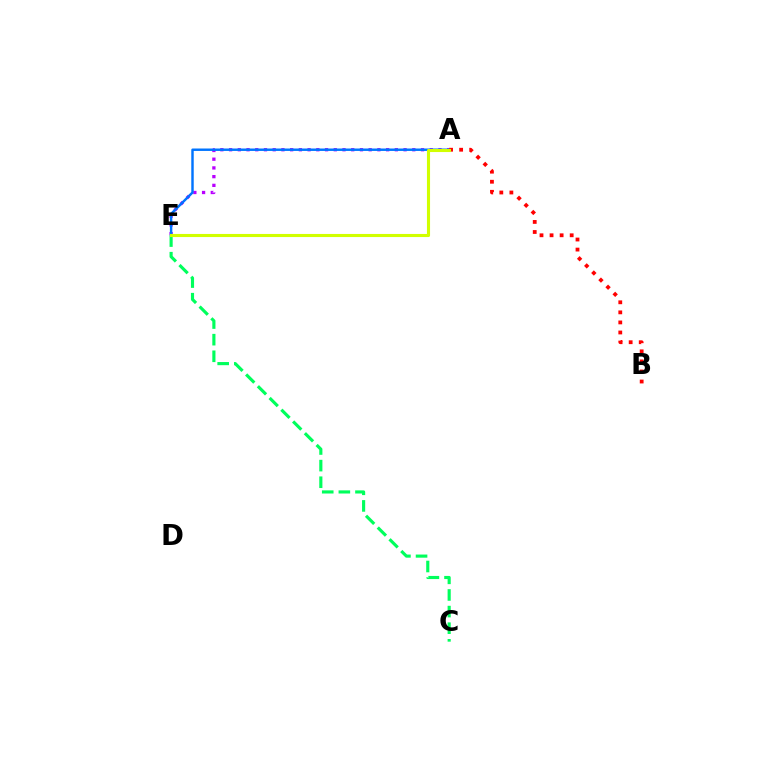{('A', 'E'): [{'color': '#b900ff', 'line_style': 'dotted', 'thickness': 2.37}, {'color': '#0074ff', 'line_style': 'solid', 'thickness': 1.76}, {'color': '#d1ff00', 'line_style': 'solid', 'thickness': 2.23}], ('C', 'E'): [{'color': '#00ff5c', 'line_style': 'dashed', 'thickness': 2.26}], ('A', 'B'): [{'color': '#ff0000', 'line_style': 'dotted', 'thickness': 2.73}]}